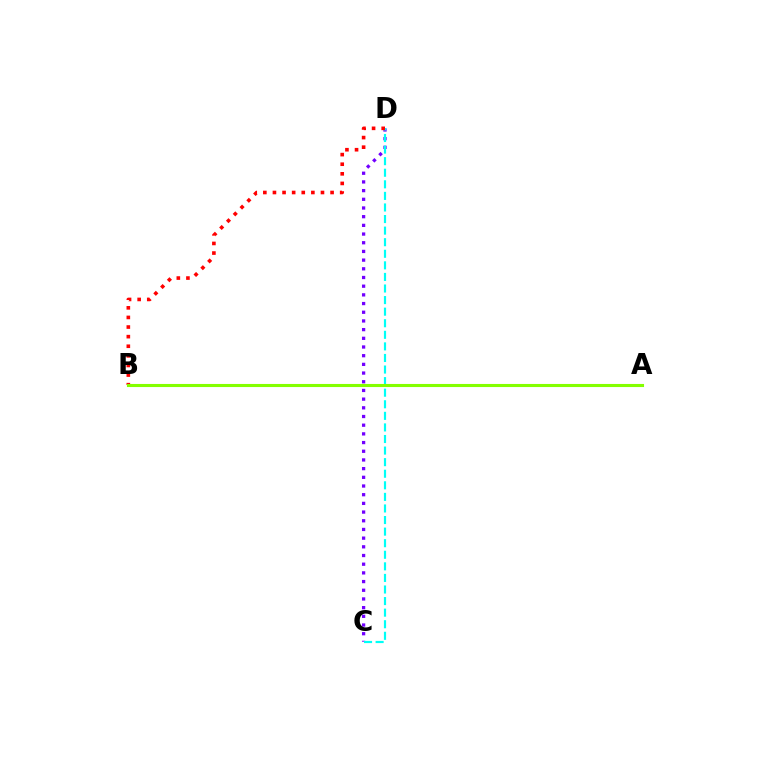{('C', 'D'): [{'color': '#7200ff', 'line_style': 'dotted', 'thickness': 2.36}, {'color': '#00fff6', 'line_style': 'dashed', 'thickness': 1.57}], ('B', 'D'): [{'color': '#ff0000', 'line_style': 'dotted', 'thickness': 2.61}], ('A', 'B'): [{'color': '#84ff00', 'line_style': 'solid', 'thickness': 2.23}]}